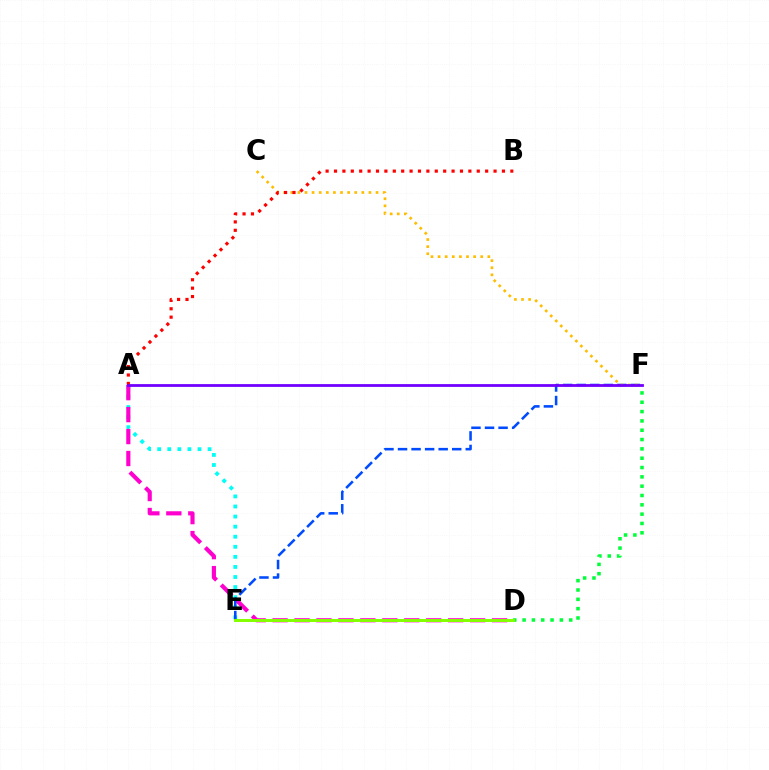{('A', 'E'): [{'color': '#00fff6', 'line_style': 'dotted', 'thickness': 2.74}], ('D', 'F'): [{'color': '#00ff39', 'line_style': 'dotted', 'thickness': 2.53}], ('A', 'D'): [{'color': '#ff00cf', 'line_style': 'dashed', 'thickness': 2.98}], ('E', 'F'): [{'color': '#004bff', 'line_style': 'dashed', 'thickness': 1.84}], ('C', 'F'): [{'color': '#ffbd00', 'line_style': 'dotted', 'thickness': 1.93}], ('D', 'E'): [{'color': '#84ff00', 'line_style': 'solid', 'thickness': 2.14}], ('A', 'B'): [{'color': '#ff0000', 'line_style': 'dotted', 'thickness': 2.28}], ('A', 'F'): [{'color': '#7200ff', 'line_style': 'solid', 'thickness': 2.0}]}